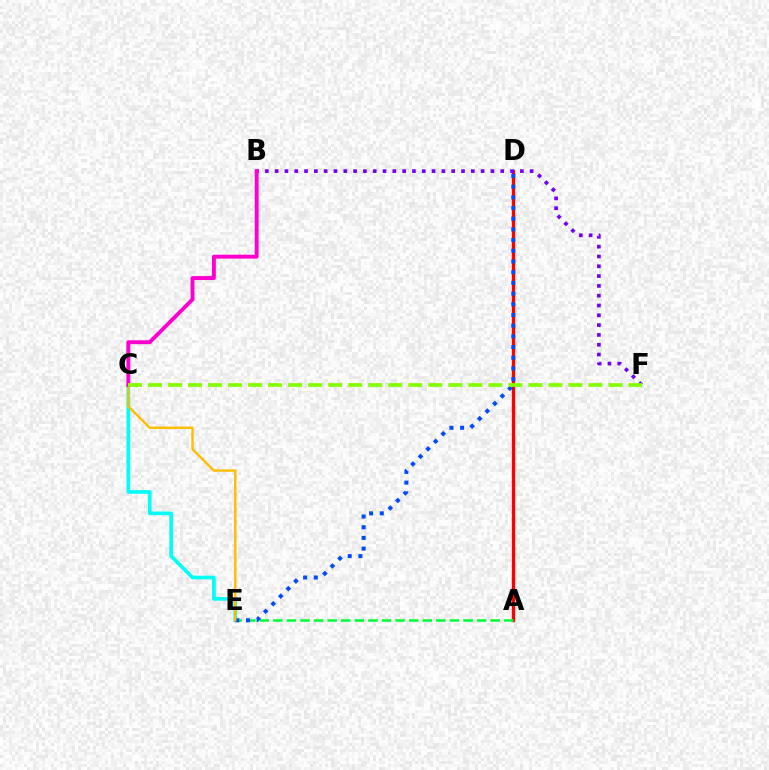{('A', 'D'): [{'color': '#ff0000', 'line_style': 'solid', 'thickness': 2.4}], ('A', 'E'): [{'color': '#00ff39', 'line_style': 'dashed', 'thickness': 1.85}], ('C', 'E'): [{'color': '#00fff6', 'line_style': 'solid', 'thickness': 2.64}, {'color': '#ffbd00', 'line_style': 'solid', 'thickness': 1.73}], ('B', 'F'): [{'color': '#7200ff', 'line_style': 'dotted', 'thickness': 2.67}], ('D', 'E'): [{'color': '#004bff', 'line_style': 'dotted', 'thickness': 2.91}], ('B', 'C'): [{'color': '#ff00cf', 'line_style': 'solid', 'thickness': 2.82}], ('C', 'F'): [{'color': '#84ff00', 'line_style': 'dashed', 'thickness': 2.72}]}